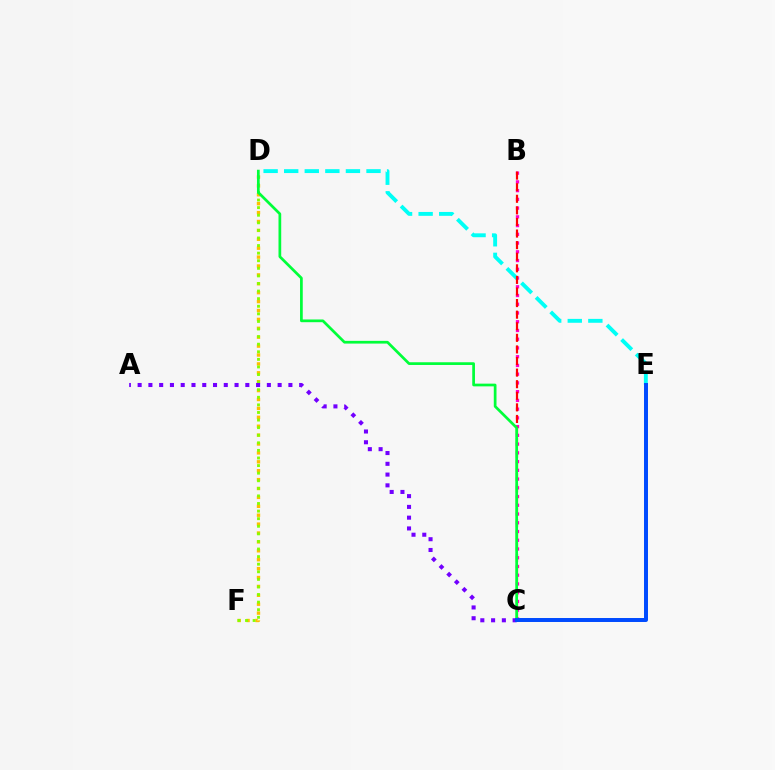{('D', 'F'): [{'color': '#ffbd00', 'line_style': 'dotted', 'thickness': 2.42}, {'color': '#84ff00', 'line_style': 'dotted', 'thickness': 2.06}], ('B', 'C'): [{'color': '#ff00cf', 'line_style': 'dotted', 'thickness': 2.37}, {'color': '#ff0000', 'line_style': 'dashed', 'thickness': 1.57}], ('D', 'E'): [{'color': '#00fff6', 'line_style': 'dashed', 'thickness': 2.8}], ('C', 'D'): [{'color': '#00ff39', 'line_style': 'solid', 'thickness': 1.96}], ('A', 'C'): [{'color': '#7200ff', 'line_style': 'dotted', 'thickness': 2.93}], ('C', 'E'): [{'color': '#004bff', 'line_style': 'solid', 'thickness': 2.85}]}